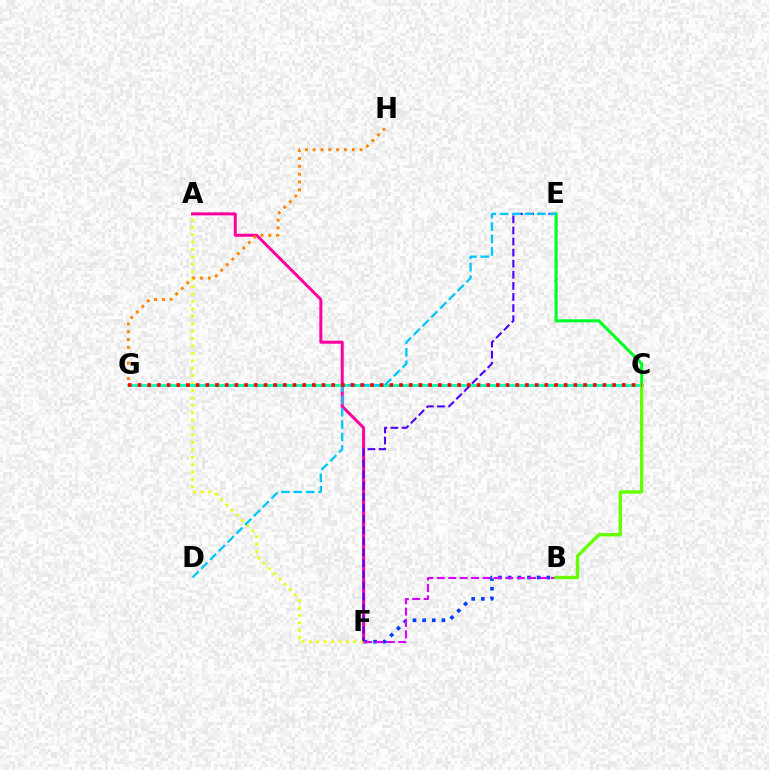{('B', 'F'): [{'color': '#003fff', 'line_style': 'dotted', 'thickness': 2.62}, {'color': '#d600ff', 'line_style': 'dashed', 'thickness': 1.55}], ('A', 'F'): [{'color': '#ff00a0', 'line_style': 'solid', 'thickness': 2.16}, {'color': '#eeff00', 'line_style': 'dotted', 'thickness': 2.01}], ('C', 'G'): [{'color': '#00ffaf', 'line_style': 'solid', 'thickness': 1.99}, {'color': '#ff0000', 'line_style': 'dotted', 'thickness': 2.63}], ('E', 'F'): [{'color': '#4f00ff', 'line_style': 'dashed', 'thickness': 1.51}], ('C', 'E'): [{'color': '#00ff27', 'line_style': 'solid', 'thickness': 2.23}], ('G', 'H'): [{'color': '#ff8800', 'line_style': 'dotted', 'thickness': 2.13}], ('D', 'E'): [{'color': '#00c7ff', 'line_style': 'dashed', 'thickness': 1.68}], ('B', 'C'): [{'color': '#66ff00', 'line_style': 'solid', 'thickness': 2.42}]}